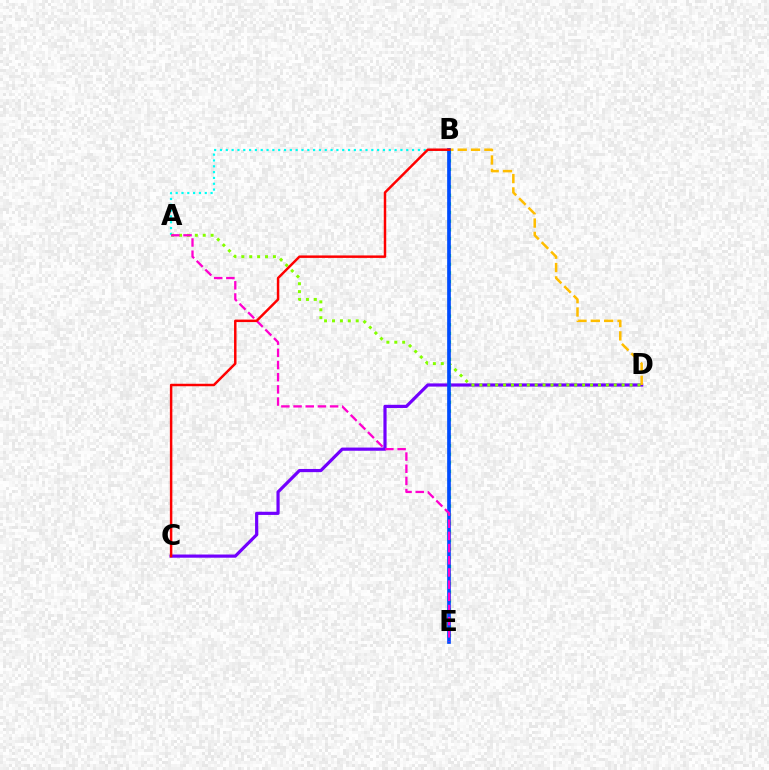{('A', 'B'): [{'color': '#00fff6', 'line_style': 'dotted', 'thickness': 1.58}], ('C', 'D'): [{'color': '#7200ff', 'line_style': 'solid', 'thickness': 2.29}], ('B', 'E'): [{'color': '#00ff39', 'line_style': 'dotted', 'thickness': 2.34}, {'color': '#004bff', 'line_style': 'solid', 'thickness': 2.66}], ('B', 'D'): [{'color': '#ffbd00', 'line_style': 'dashed', 'thickness': 1.81}], ('A', 'D'): [{'color': '#84ff00', 'line_style': 'dotted', 'thickness': 2.15}], ('A', 'E'): [{'color': '#ff00cf', 'line_style': 'dashed', 'thickness': 1.65}], ('B', 'C'): [{'color': '#ff0000', 'line_style': 'solid', 'thickness': 1.78}]}